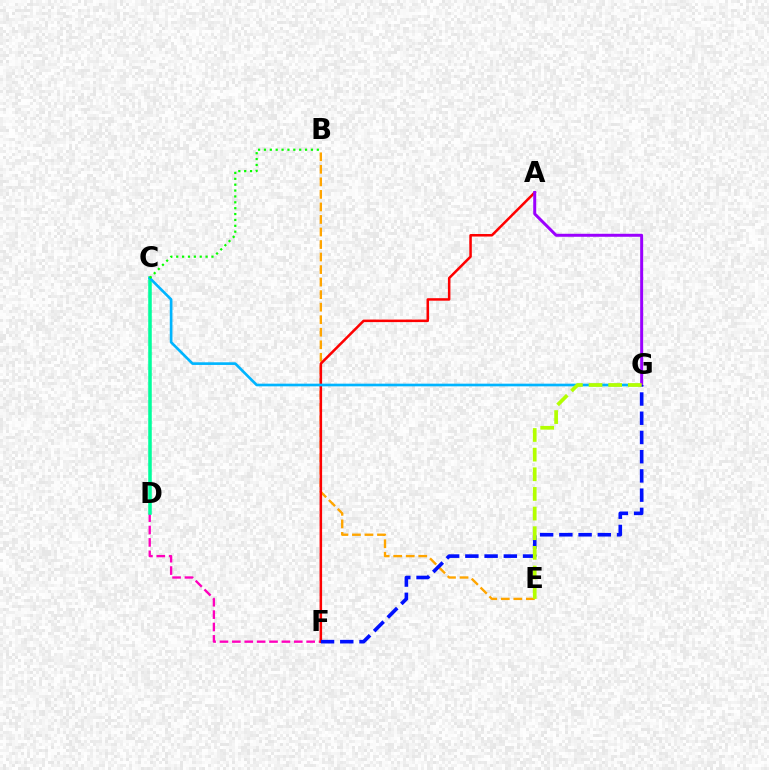{('D', 'F'): [{'color': '#ff00bd', 'line_style': 'dashed', 'thickness': 1.68}], ('B', 'E'): [{'color': '#ffa500', 'line_style': 'dashed', 'thickness': 1.7}], ('C', 'D'): [{'color': '#00ff9d', 'line_style': 'solid', 'thickness': 2.55}], ('A', 'F'): [{'color': '#ff0000', 'line_style': 'solid', 'thickness': 1.82}], ('C', 'G'): [{'color': '#00b5ff', 'line_style': 'solid', 'thickness': 1.92}], ('A', 'G'): [{'color': '#9b00ff', 'line_style': 'solid', 'thickness': 2.15}], ('F', 'G'): [{'color': '#0010ff', 'line_style': 'dashed', 'thickness': 2.61}], ('B', 'C'): [{'color': '#08ff00', 'line_style': 'dotted', 'thickness': 1.6}], ('E', 'G'): [{'color': '#b3ff00', 'line_style': 'dashed', 'thickness': 2.67}]}